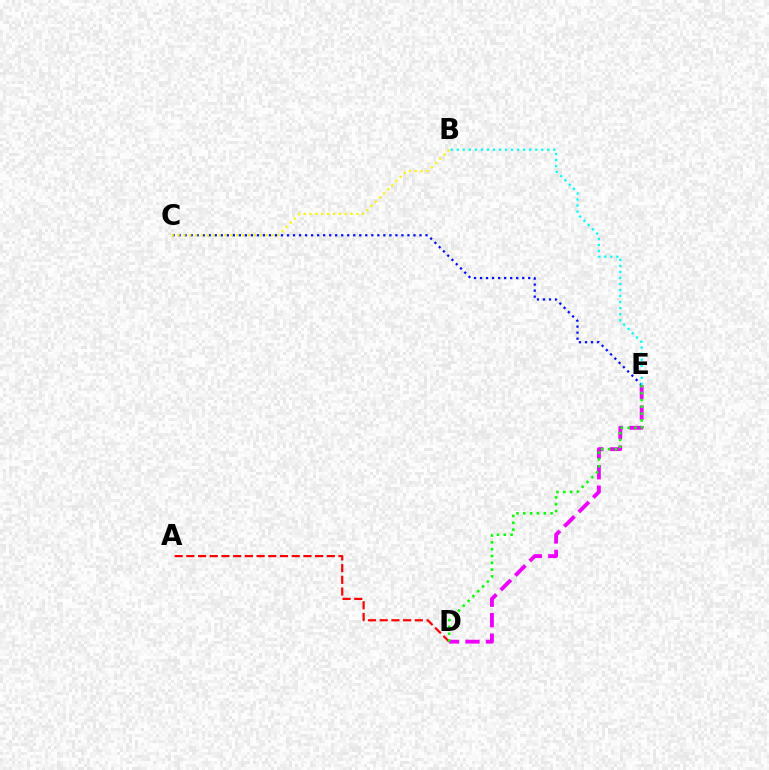{('D', 'E'): [{'color': '#ee00ff', 'line_style': 'dashed', 'thickness': 2.78}, {'color': '#08ff00', 'line_style': 'dotted', 'thickness': 1.85}], ('C', 'E'): [{'color': '#0010ff', 'line_style': 'dotted', 'thickness': 1.64}], ('A', 'D'): [{'color': '#ff0000', 'line_style': 'dashed', 'thickness': 1.59}], ('B', 'E'): [{'color': '#00fff6', 'line_style': 'dotted', 'thickness': 1.64}], ('B', 'C'): [{'color': '#fcf500', 'line_style': 'dotted', 'thickness': 1.59}]}